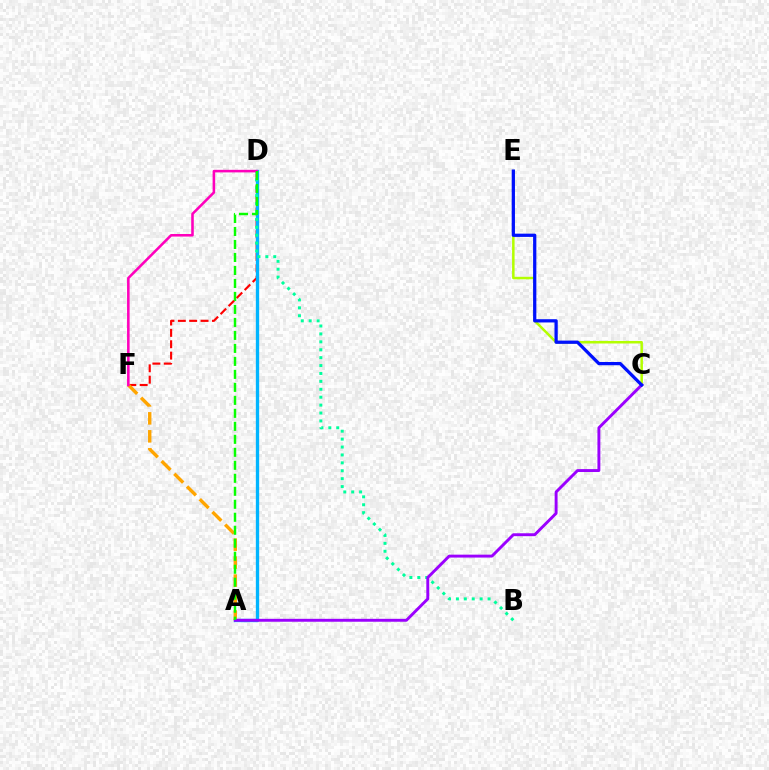{('C', 'E'): [{'color': '#b3ff00', 'line_style': 'solid', 'thickness': 1.81}, {'color': '#0010ff', 'line_style': 'solid', 'thickness': 2.34}], ('D', 'F'): [{'color': '#ff0000', 'line_style': 'dashed', 'thickness': 1.54}, {'color': '#ff00bd', 'line_style': 'solid', 'thickness': 1.85}], ('A', 'D'): [{'color': '#00b5ff', 'line_style': 'solid', 'thickness': 2.39}, {'color': '#08ff00', 'line_style': 'dashed', 'thickness': 1.76}], ('A', 'F'): [{'color': '#ffa500', 'line_style': 'dashed', 'thickness': 2.44}], ('B', 'D'): [{'color': '#00ff9d', 'line_style': 'dotted', 'thickness': 2.15}], ('A', 'C'): [{'color': '#9b00ff', 'line_style': 'solid', 'thickness': 2.1}]}